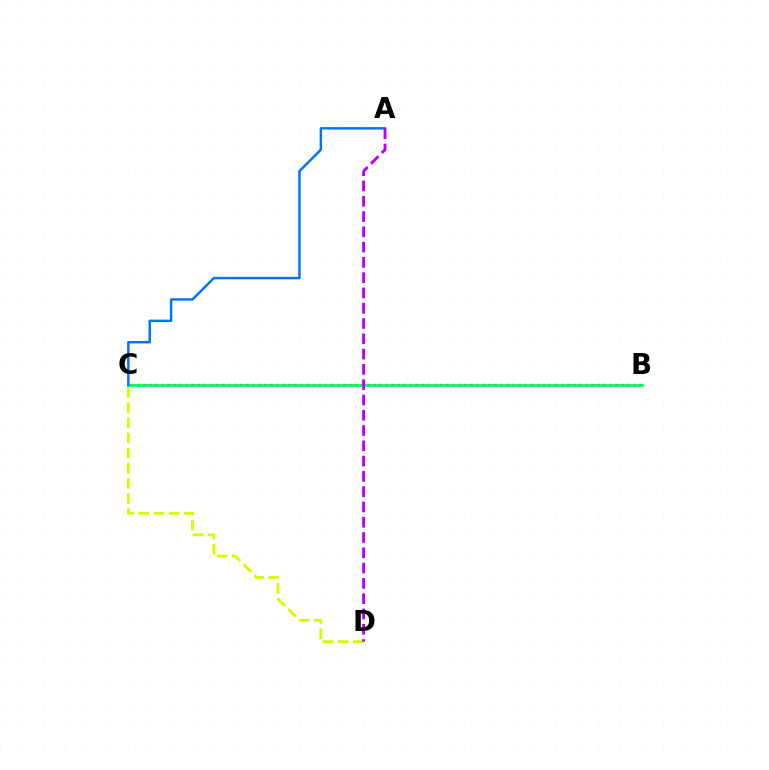{('B', 'C'): [{'color': '#ff0000', 'line_style': 'dotted', 'thickness': 1.65}, {'color': '#00ff5c', 'line_style': 'solid', 'thickness': 1.97}], ('C', 'D'): [{'color': '#d1ff00', 'line_style': 'dashed', 'thickness': 2.06}], ('A', 'C'): [{'color': '#0074ff', 'line_style': 'solid', 'thickness': 1.77}], ('A', 'D'): [{'color': '#b900ff', 'line_style': 'dashed', 'thickness': 2.08}]}